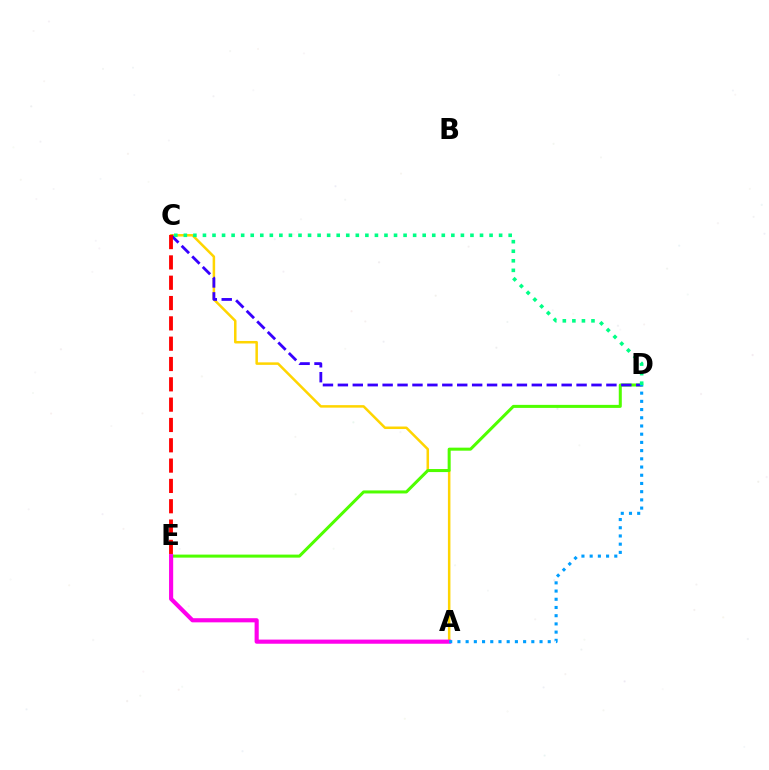{('A', 'C'): [{'color': '#ffd500', 'line_style': 'solid', 'thickness': 1.81}], ('D', 'E'): [{'color': '#4fff00', 'line_style': 'solid', 'thickness': 2.18}], ('A', 'E'): [{'color': '#ff00ed', 'line_style': 'solid', 'thickness': 2.98}], ('C', 'D'): [{'color': '#3700ff', 'line_style': 'dashed', 'thickness': 2.03}, {'color': '#00ff86', 'line_style': 'dotted', 'thickness': 2.6}], ('A', 'D'): [{'color': '#009eff', 'line_style': 'dotted', 'thickness': 2.23}], ('C', 'E'): [{'color': '#ff0000', 'line_style': 'dashed', 'thickness': 2.76}]}